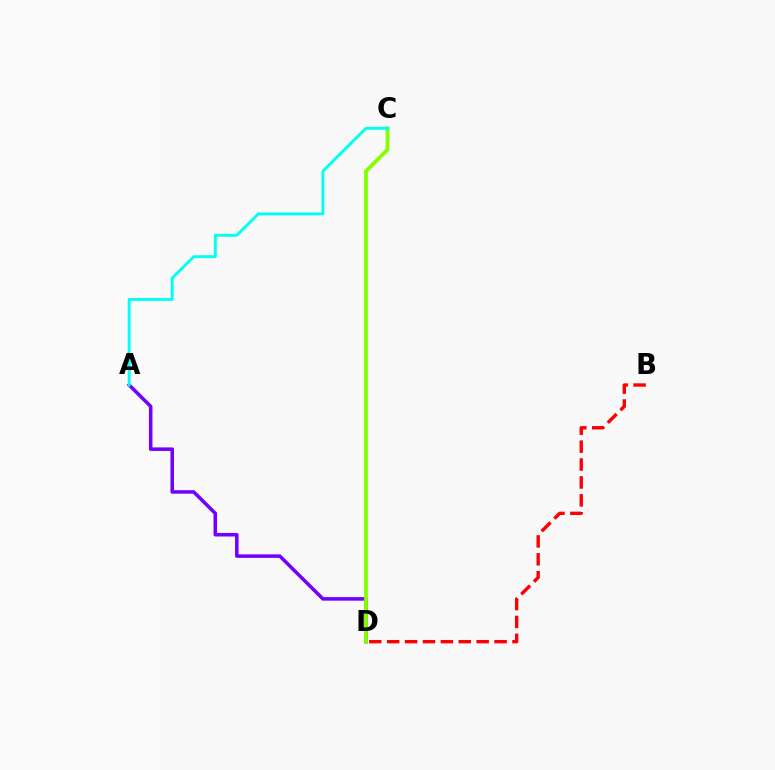{('A', 'D'): [{'color': '#7200ff', 'line_style': 'solid', 'thickness': 2.55}], ('B', 'D'): [{'color': '#ff0000', 'line_style': 'dashed', 'thickness': 2.43}], ('C', 'D'): [{'color': '#84ff00', 'line_style': 'solid', 'thickness': 2.73}], ('A', 'C'): [{'color': '#00fff6', 'line_style': 'solid', 'thickness': 2.1}]}